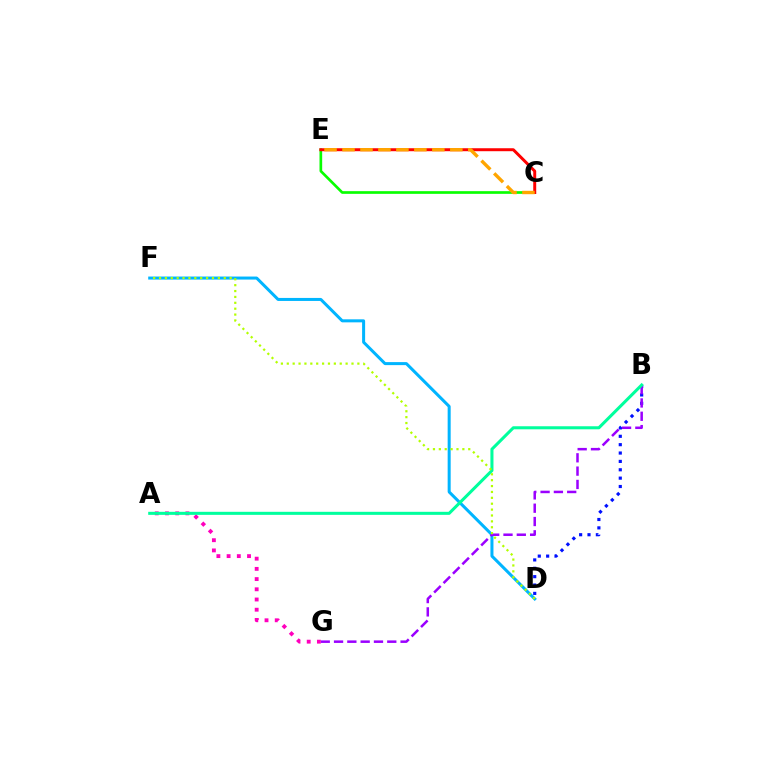{('C', 'E'): [{'color': '#08ff00', 'line_style': 'solid', 'thickness': 1.93}, {'color': '#ff0000', 'line_style': 'solid', 'thickness': 2.14}, {'color': '#ffa500', 'line_style': 'dashed', 'thickness': 2.44}], ('B', 'D'): [{'color': '#0010ff', 'line_style': 'dotted', 'thickness': 2.27}], ('A', 'G'): [{'color': '#ff00bd', 'line_style': 'dotted', 'thickness': 2.77}], ('D', 'F'): [{'color': '#00b5ff', 'line_style': 'solid', 'thickness': 2.18}, {'color': '#b3ff00', 'line_style': 'dotted', 'thickness': 1.6}], ('B', 'G'): [{'color': '#9b00ff', 'line_style': 'dashed', 'thickness': 1.81}], ('A', 'B'): [{'color': '#00ff9d', 'line_style': 'solid', 'thickness': 2.19}]}